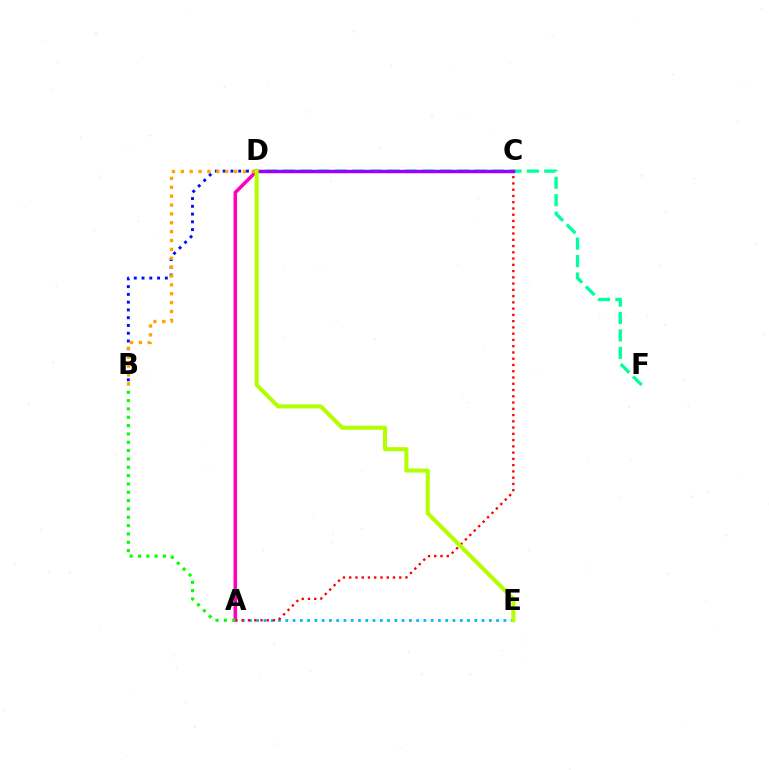{('A', 'E'): [{'color': '#00b5ff', 'line_style': 'dotted', 'thickness': 1.97}], ('A', 'C'): [{'color': '#ff0000', 'line_style': 'dotted', 'thickness': 1.7}], ('D', 'F'): [{'color': '#00ff9d', 'line_style': 'dashed', 'thickness': 2.37}], ('B', 'D'): [{'color': '#0010ff', 'line_style': 'dotted', 'thickness': 2.11}, {'color': '#ffa500', 'line_style': 'dotted', 'thickness': 2.41}], ('A', 'D'): [{'color': '#ff00bd', 'line_style': 'solid', 'thickness': 2.56}], ('C', 'D'): [{'color': '#9b00ff', 'line_style': 'solid', 'thickness': 2.49}], ('A', 'B'): [{'color': '#08ff00', 'line_style': 'dotted', 'thickness': 2.26}], ('D', 'E'): [{'color': '#b3ff00', 'line_style': 'solid', 'thickness': 2.91}]}